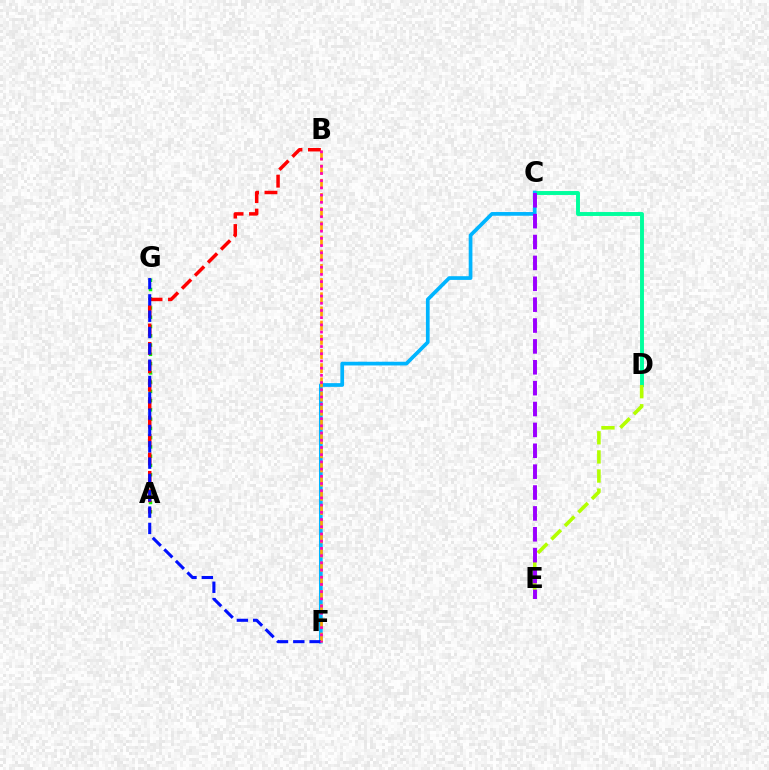{('A', 'G'): [{'color': '#08ff00', 'line_style': 'dotted', 'thickness': 2.52}], ('C', 'D'): [{'color': '#00ff9d', 'line_style': 'solid', 'thickness': 2.83}], ('D', 'E'): [{'color': '#b3ff00', 'line_style': 'dashed', 'thickness': 2.59}], ('C', 'F'): [{'color': '#00b5ff', 'line_style': 'solid', 'thickness': 2.67}], ('B', 'F'): [{'color': '#ffa500', 'line_style': 'dashed', 'thickness': 1.93}, {'color': '#ff00bd', 'line_style': 'dotted', 'thickness': 1.96}], ('A', 'B'): [{'color': '#ff0000', 'line_style': 'dashed', 'thickness': 2.5}], ('C', 'E'): [{'color': '#9b00ff', 'line_style': 'dashed', 'thickness': 2.84}], ('F', 'G'): [{'color': '#0010ff', 'line_style': 'dashed', 'thickness': 2.22}]}